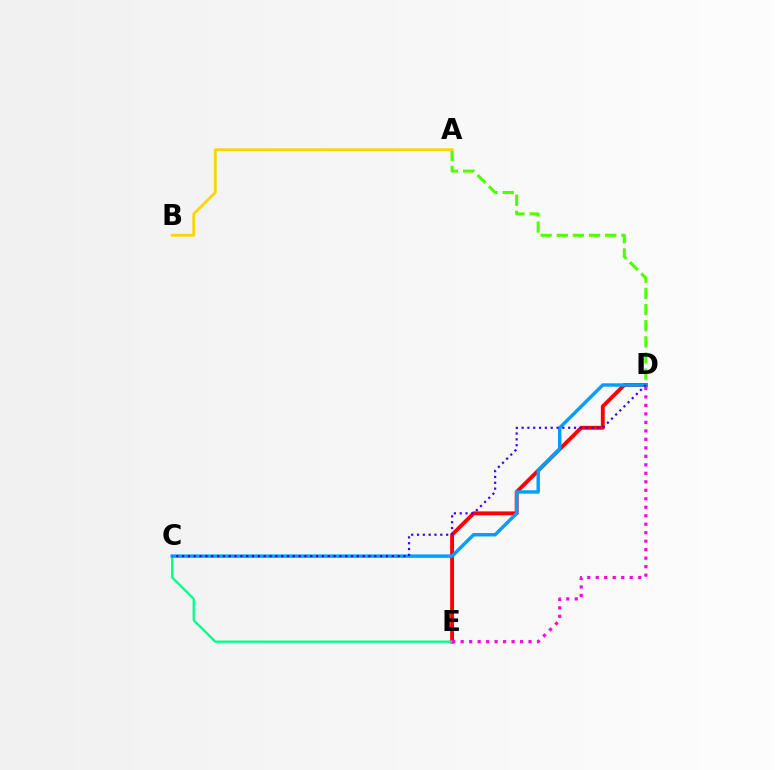{('A', 'D'): [{'color': '#4fff00', 'line_style': 'dashed', 'thickness': 2.19}], ('D', 'E'): [{'color': '#ff0000', 'line_style': 'solid', 'thickness': 2.78}, {'color': '#ff00ed', 'line_style': 'dotted', 'thickness': 2.31}], ('C', 'E'): [{'color': '#00ff86', 'line_style': 'solid', 'thickness': 1.66}], ('C', 'D'): [{'color': '#009eff', 'line_style': 'solid', 'thickness': 2.46}, {'color': '#3700ff', 'line_style': 'dotted', 'thickness': 1.58}], ('A', 'B'): [{'color': '#ffd500', 'line_style': 'solid', 'thickness': 2.02}]}